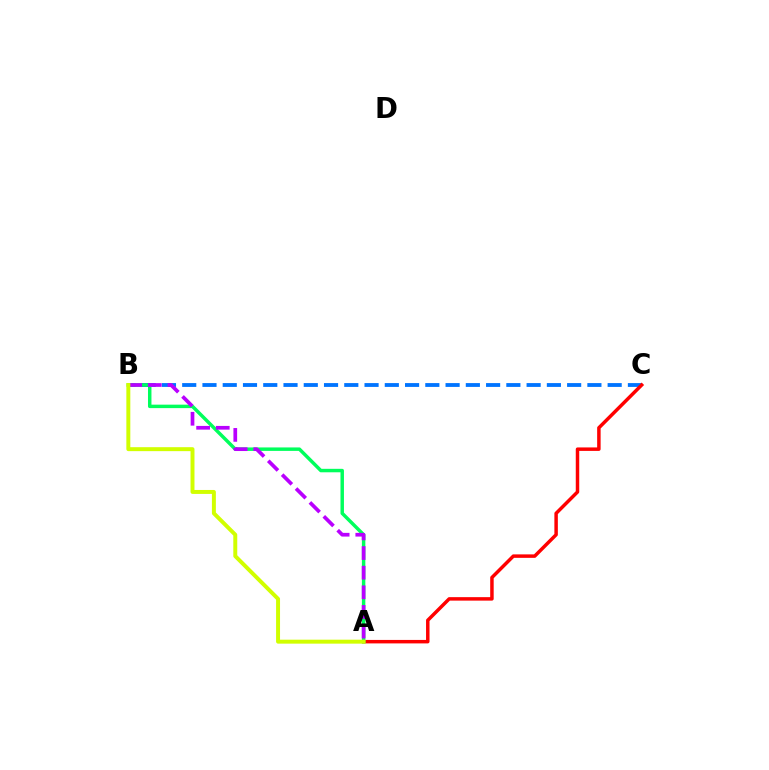{('B', 'C'): [{'color': '#0074ff', 'line_style': 'dashed', 'thickness': 2.75}], ('A', 'C'): [{'color': '#ff0000', 'line_style': 'solid', 'thickness': 2.5}], ('A', 'B'): [{'color': '#00ff5c', 'line_style': 'solid', 'thickness': 2.49}, {'color': '#b900ff', 'line_style': 'dashed', 'thickness': 2.67}, {'color': '#d1ff00', 'line_style': 'solid', 'thickness': 2.85}]}